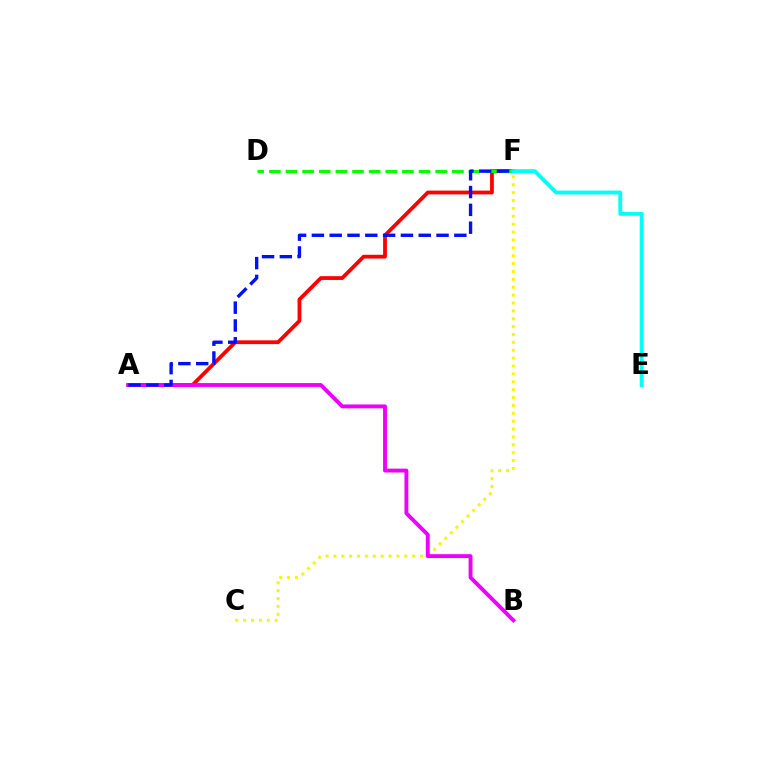{('C', 'F'): [{'color': '#fcf500', 'line_style': 'dotted', 'thickness': 2.14}], ('A', 'F'): [{'color': '#ff0000', 'line_style': 'solid', 'thickness': 2.72}, {'color': '#0010ff', 'line_style': 'dashed', 'thickness': 2.42}], ('A', 'B'): [{'color': '#ee00ff', 'line_style': 'solid', 'thickness': 2.79}], ('D', 'F'): [{'color': '#08ff00', 'line_style': 'dashed', 'thickness': 2.26}], ('E', 'F'): [{'color': '#00fff6', 'line_style': 'solid', 'thickness': 2.77}]}